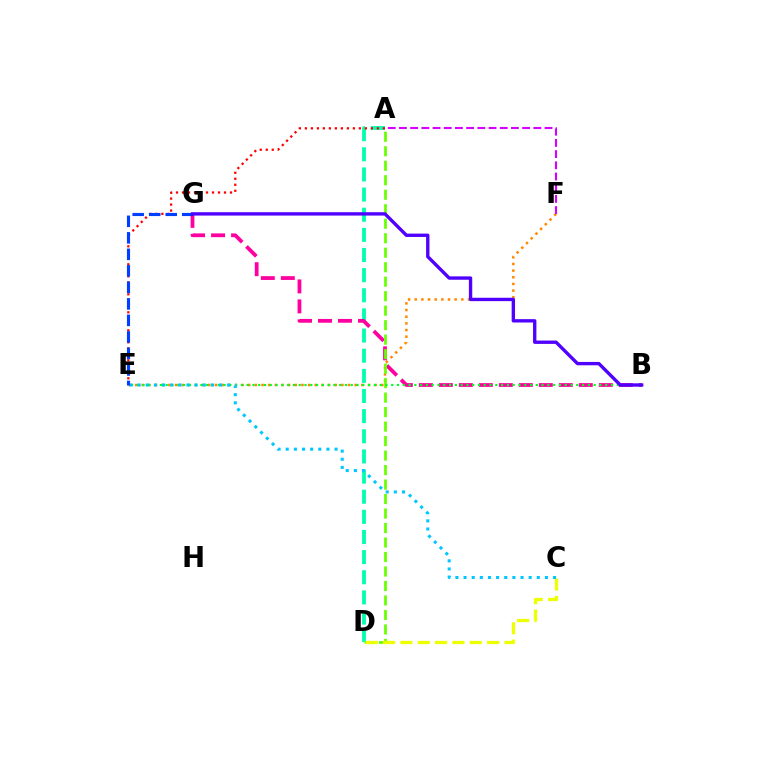{('A', 'D'): [{'color': '#00ffaf', 'line_style': 'dashed', 'thickness': 2.74}, {'color': '#66ff00', 'line_style': 'dashed', 'thickness': 1.97}], ('A', 'E'): [{'color': '#ff0000', 'line_style': 'dotted', 'thickness': 1.63}], ('E', 'F'): [{'color': '#ff8800', 'line_style': 'dotted', 'thickness': 1.81}], ('B', 'G'): [{'color': '#ff00a0', 'line_style': 'dashed', 'thickness': 2.72}, {'color': '#4f00ff', 'line_style': 'solid', 'thickness': 2.42}], ('A', 'F'): [{'color': '#d600ff', 'line_style': 'dashed', 'thickness': 1.52}], ('C', 'D'): [{'color': '#eeff00', 'line_style': 'dashed', 'thickness': 2.36}], ('B', 'E'): [{'color': '#00ff27', 'line_style': 'dotted', 'thickness': 1.57}], ('C', 'E'): [{'color': '#00c7ff', 'line_style': 'dotted', 'thickness': 2.21}], ('E', 'G'): [{'color': '#003fff', 'line_style': 'dashed', 'thickness': 2.24}]}